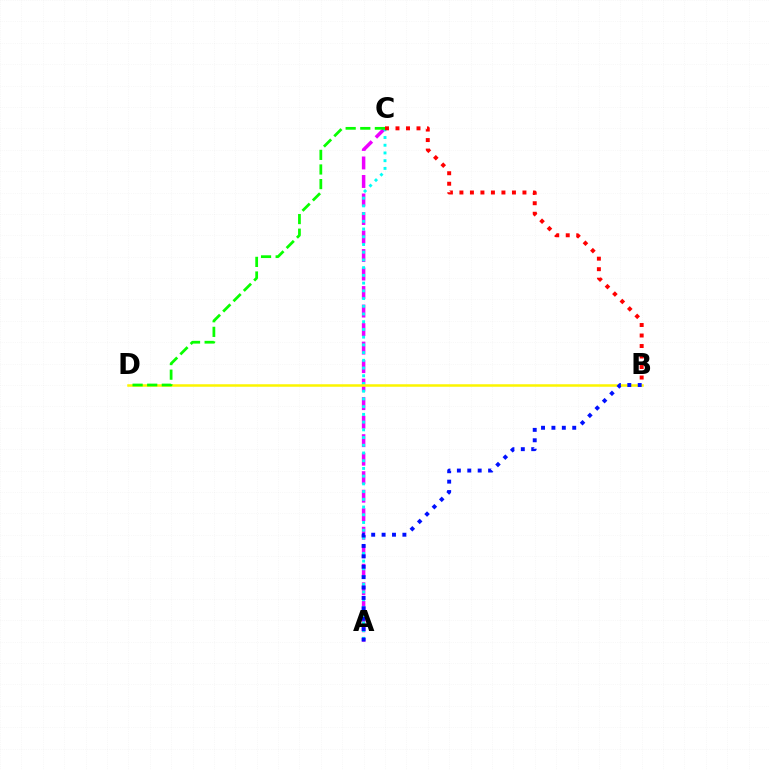{('A', 'C'): [{'color': '#ee00ff', 'line_style': 'dashed', 'thickness': 2.51}, {'color': '#00fff6', 'line_style': 'dotted', 'thickness': 2.1}], ('B', 'C'): [{'color': '#ff0000', 'line_style': 'dotted', 'thickness': 2.85}], ('B', 'D'): [{'color': '#fcf500', 'line_style': 'solid', 'thickness': 1.8}], ('C', 'D'): [{'color': '#08ff00', 'line_style': 'dashed', 'thickness': 1.99}], ('A', 'B'): [{'color': '#0010ff', 'line_style': 'dotted', 'thickness': 2.83}]}